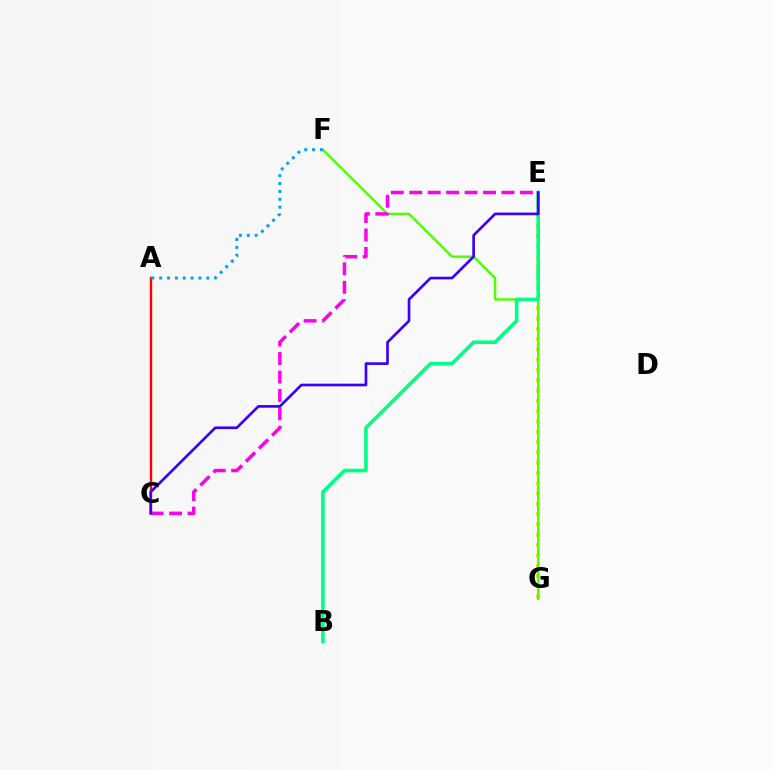{('E', 'G'): [{'color': '#ffd500', 'line_style': 'dotted', 'thickness': 2.8}], ('F', 'G'): [{'color': '#4fff00', 'line_style': 'solid', 'thickness': 1.74}], ('C', 'E'): [{'color': '#ff00ed', 'line_style': 'dashed', 'thickness': 2.51}, {'color': '#3700ff', 'line_style': 'solid', 'thickness': 1.91}], ('A', 'C'): [{'color': '#ff0000', 'line_style': 'solid', 'thickness': 1.72}], ('A', 'F'): [{'color': '#009eff', 'line_style': 'dotted', 'thickness': 2.13}], ('B', 'E'): [{'color': '#00ff86', 'line_style': 'solid', 'thickness': 2.59}]}